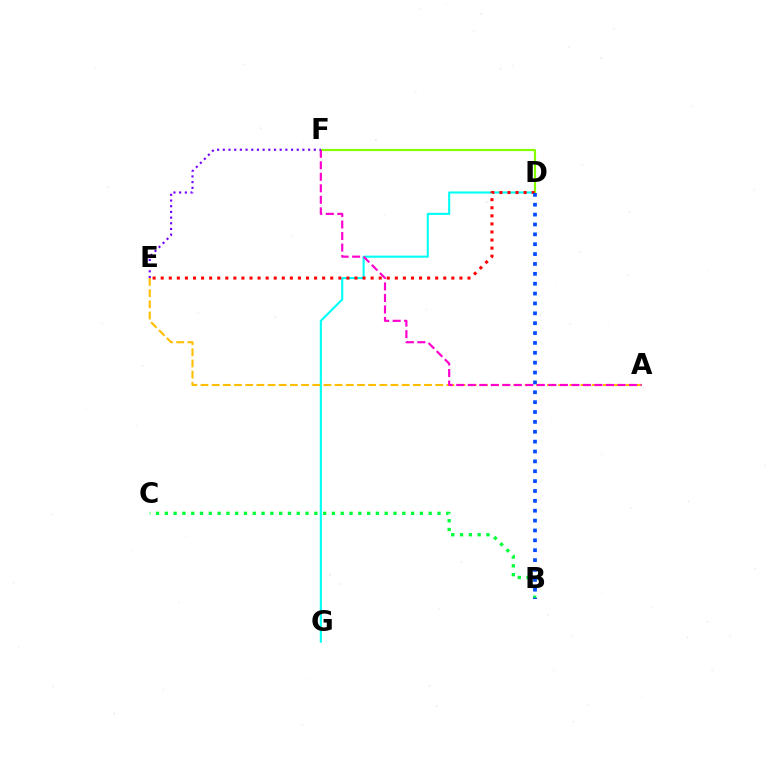{('B', 'C'): [{'color': '#00ff39', 'line_style': 'dotted', 'thickness': 2.39}], ('D', 'G'): [{'color': '#00fff6', 'line_style': 'solid', 'thickness': 1.51}], ('A', 'E'): [{'color': '#ffbd00', 'line_style': 'dashed', 'thickness': 1.52}], ('D', 'F'): [{'color': '#84ff00', 'line_style': 'solid', 'thickness': 1.57}], ('A', 'F'): [{'color': '#ff00cf', 'line_style': 'dashed', 'thickness': 1.56}], ('E', 'F'): [{'color': '#7200ff', 'line_style': 'dotted', 'thickness': 1.55}], ('D', 'E'): [{'color': '#ff0000', 'line_style': 'dotted', 'thickness': 2.19}], ('B', 'D'): [{'color': '#004bff', 'line_style': 'dotted', 'thickness': 2.68}]}